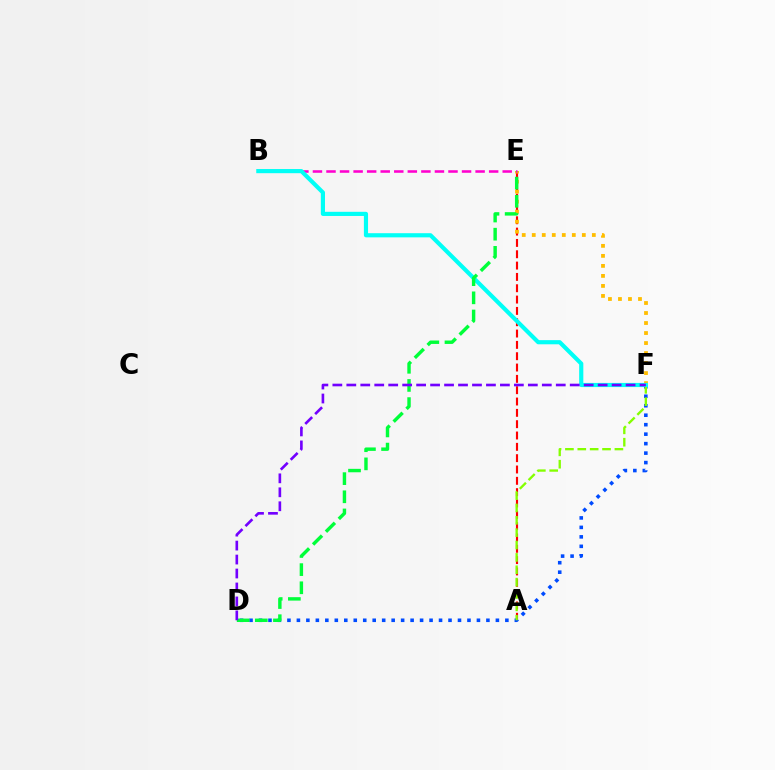{('A', 'E'): [{'color': '#ff0000', 'line_style': 'dashed', 'thickness': 1.54}], ('D', 'F'): [{'color': '#004bff', 'line_style': 'dotted', 'thickness': 2.57}, {'color': '#7200ff', 'line_style': 'dashed', 'thickness': 1.9}], ('E', 'F'): [{'color': '#ffbd00', 'line_style': 'dotted', 'thickness': 2.72}], ('B', 'E'): [{'color': '#ff00cf', 'line_style': 'dashed', 'thickness': 1.84}], ('A', 'F'): [{'color': '#84ff00', 'line_style': 'dashed', 'thickness': 1.68}], ('B', 'F'): [{'color': '#00fff6', 'line_style': 'solid', 'thickness': 2.99}], ('D', 'E'): [{'color': '#00ff39', 'line_style': 'dashed', 'thickness': 2.47}]}